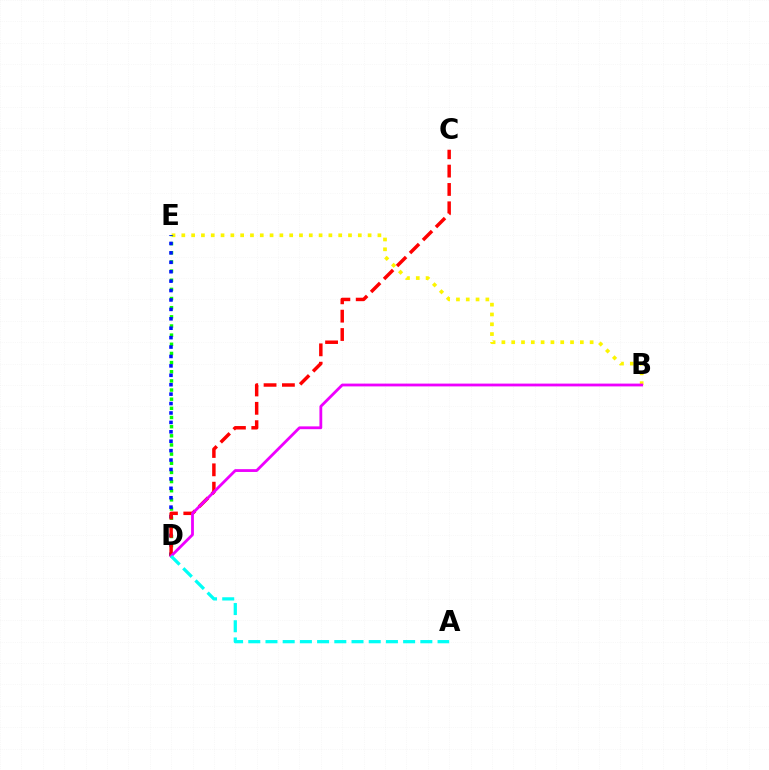{('B', 'E'): [{'color': '#fcf500', 'line_style': 'dotted', 'thickness': 2.66}], ('D', 'E'): [{'color': '#08ff00', 'line_style': 'dotted', 'thickness': 2.49}, {'color': '#0010ff', 'line_style': 'dotted', 'thickness': 2.56}], ('C', 'D'): [{'color': '#ff0000', 'line_style': 'dashed', 'thickness': 2.49}], ('B', 'D'): [{'color': '#ee00ff', 'line_style': 'solid', 'thickness': 2.02}], ('A', 'D'): [{'color': '#00fff6', 'line_style': 'dashed', 'thickness': 2.34}]}